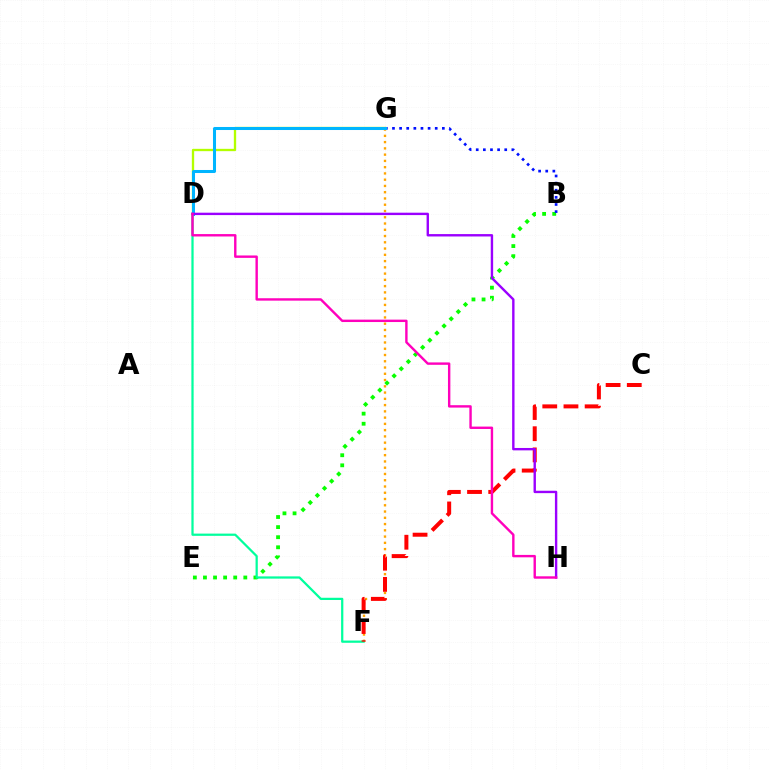{('D', 'G'): [{'color': '#b3ff00', 'line_style': 'solid', 'thickness': 1.68}, {'color': '#00b5ff', 'line_style': 'solid', 'thickness': 2.18}], ('F', 'G'): [{'color': '#ffa500', 'line_style': 'dotted', 'thickness': 1.7}], ('B', 'E'): [{'color': '#08ff00', 'line_style': 'dotted', 'thickness': 2.74}], ('B', 'G'): [{'color': '#0010ff', 'line_style': 'dotted', 'thickness': 1.94}], ('D', 'F'): [{'color': '#00ff9d', 'line_style': 'solid', 'thickness': 1.61}], ('C', 'F'): [{'color': '#ff0000', 'line_style': 'dashed', 'thickness': 2.88}], ('D', 'H'): [{'color': '#9b00ff', 'line_style': 'solid', 'thickness': 1.72}, {'color': '#ff00bd', 'line_style': 'solid', 'thickness': 1.73}]}